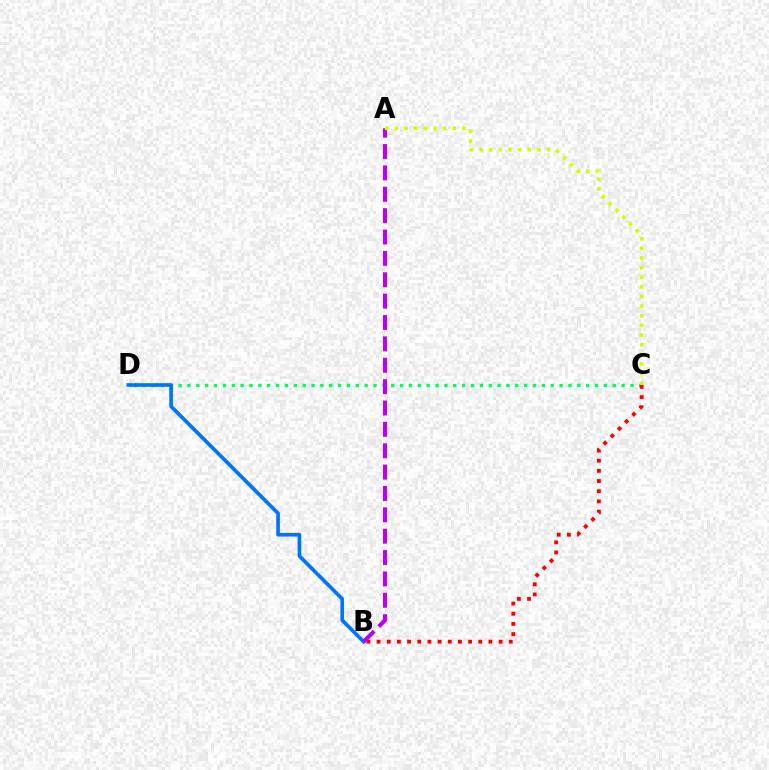{('C', 'D'): [{'color': '#00ff5c', 'line_style': 'dotted', 'thickness': 2.41}], ('B', 'C'): [{'color': '#ff0000', 'line_style': 'dotted', 'thickness': 2.76}], ('B', 'D'): [{'color': '#0074ff', 'line_style': 'solid', 'thickness': 2.63}], ('A', 'B'): [{'color': '#b900ff', 'line_style': 'dashed', 'thickness': 2.9}], ('A', 'C'): [{'color': '#d1ff00', 'line_style': 'dotted', 'thickness': 2.62}]}